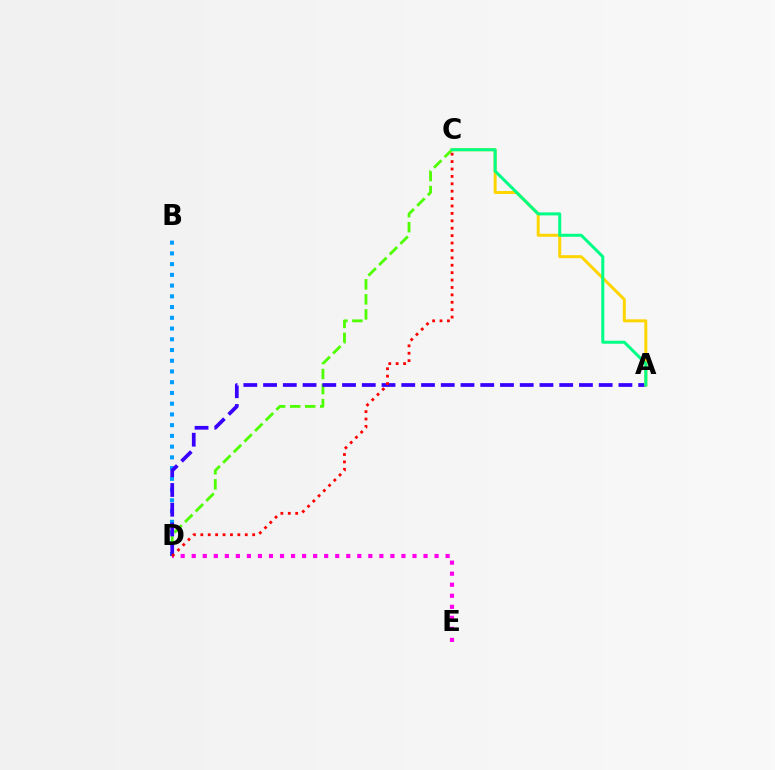{('B', 'D'): [{'color': '#009eff', 'line_style': 'dotted', 'thickness': 2.92}], ('C', 'D'): [{'color': '#4fff00', 'line_style': 'dashed', 'thickness': 2.04}, {'color': '#ff0000', 'line_style': 'dotted', 'thickness': 2.01}], ('D', 'E'): [{'color': '#ff00ed', 'line_style': 'dotted', 'thickness': 3.0}], ('A', 'D'): [{'color': '#3700ff', 'line_style': 'dashed', 'thickness': 2.68}], ('A', 'C'): [{'color': '#ffd500', 'line_style': 'solid', 'thickness': 2.15}, {'color': '#00ff86', 'line_style': 'solid', 'thickness': 2.17}]}